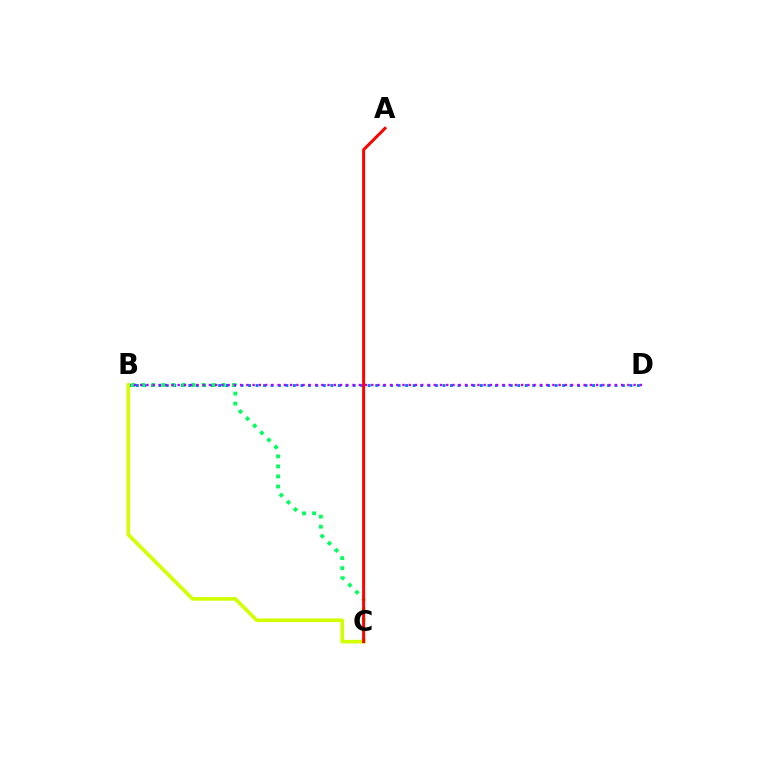{('B', 'D'): [{'color': '#0074ff', 'line_style': 'dotted', 'thickness': 2.03}, {'color': '#b900ff', 'line_style': 'dotted', 'thickness': 1.7}], ('B', 'C'): [{'color': '#00ff5c', 'line_style': 'dotted', 'thickness': 2.73}, {'color': '#d1ff00', 'line_style': 'solid', 'thickness': 2.61}], ('A', 'C'): [{'color': '#ff0000', 'line_style': 'solid', 'thickness': 2.14}]}